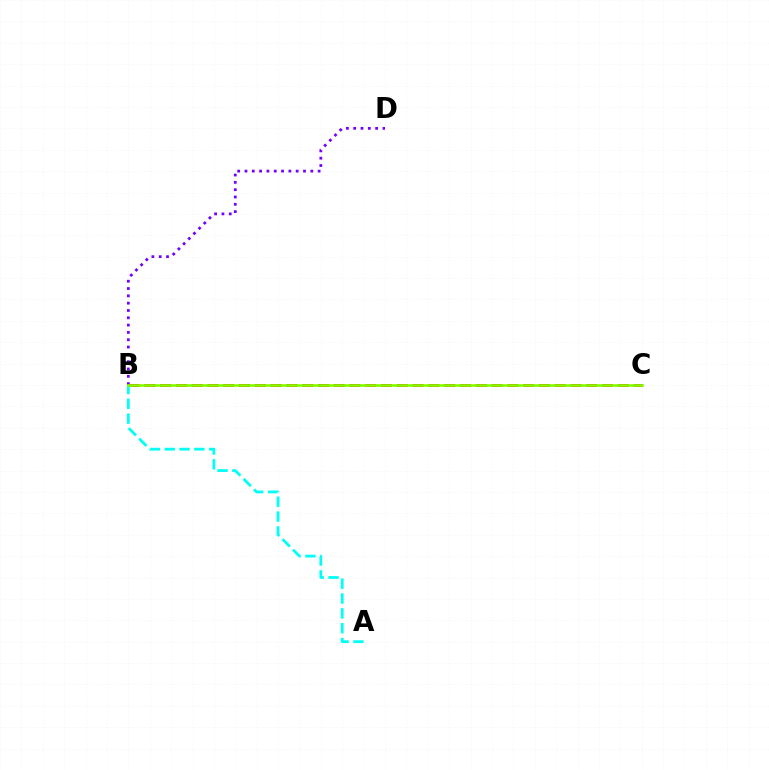{('B', 'D'): [{'color': '#7200ff', 'line_style': 'dotted', 'thickness': 1.99}], ('B', 'C'): [{'color': '#ff0000', 'line_style': 'dashed', 'thickness': 2.14}, {'color': '#84ff00', 'line_style': 'solid', 'thickness': 1.9}], ('A', 'B'): [{'color': '#00fff6', 'line_style': 'dashed', 'thickness': 2.02}]}